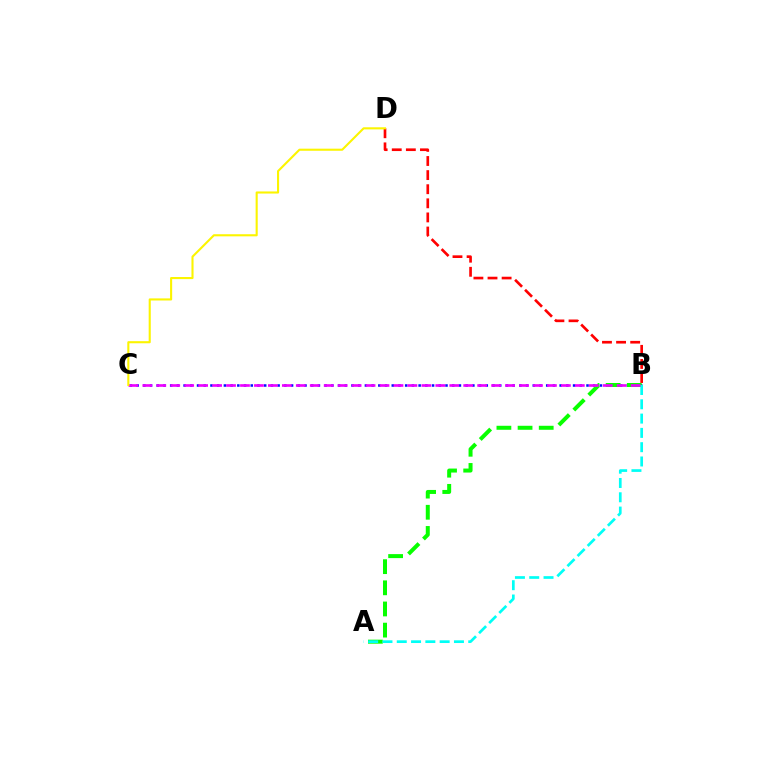{('B', 'C'): [{'color': '#0010ff', 'line_style': 'dotted', 'thickness': 1.82}, {'color': '#ee00ff', 'line_style': 'dashed', 'thickness': 1.9}], ('A', 'B'): [{'color': '#08ff00', 'line_style': 'dashed', 'thickness': 2.87}, {'color': '#00fff6', 'line_style': 'dashed', 'thickness': 1.94}], ('B', 'D'): [{'color': '#ff0000', 'line_style': 'dashed', 'thickness': 1.92}], ('C', 'D'): [{'color': '#fcf500', 'line_style': 'solid', 'thickness': 1.51}]}